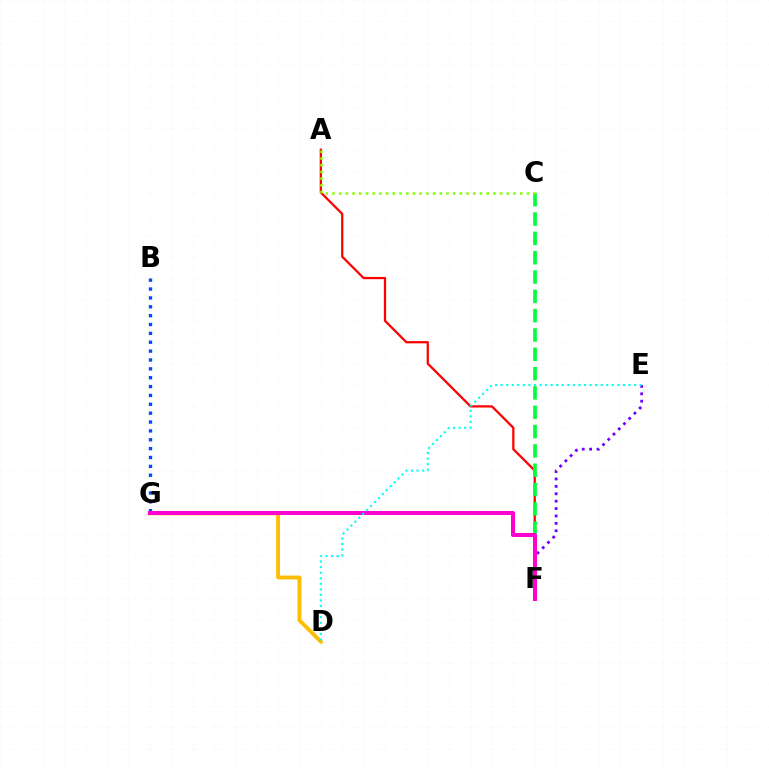{('A', 'F'): [{'color': '#ff0000', 'line_style': 'solid', 'thickness': 1.62}], ('D', 'G'): [{'color': '#ffbd00', 'line_style': 'solid', 'thickness': 2.78}], ('B', 'G'): [{'color': '#004bff', 'line_style': 'dotted', 'thickness': 2.41}], ('C', 'F'): [{'color': '#00ff39', 'line_style': 'dashed', 'thickness': 2.62}], ('A', 'C'): [{'color': '#84ff00', 'line_style': 'dotted', 'thickness': 1.82}], ('E', 'F'): [{'color': '#7200ff', 'line_style': 'dotted', 'thickness': 2.01}], ('F', 'G'): [{'color': '#ff00cf', 'line_style': 'solid', 'thickness': 2.89}], ('D', 'E'): [{'color': '#00fff6', 'line_style': 'dotted', 'thickness': 1.51}]}